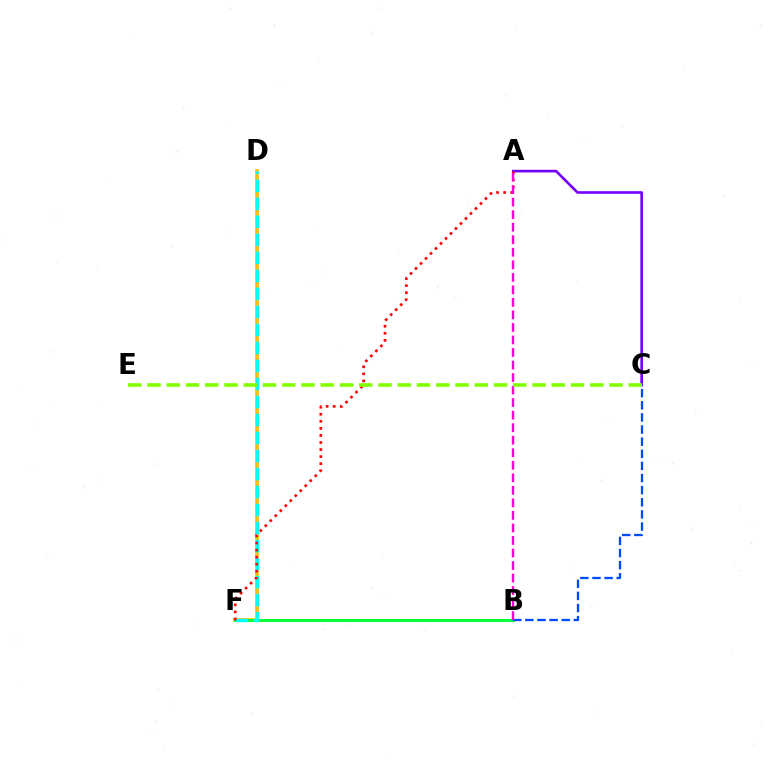{('D', 'F'): [{'color': '#ffbd00', 'line_style': 'solid', 'thickness': 2.66}, {'color': '#00fff6', 'line_style': 'dashed', 'thickness': 2.45}], ('B', 'F'): [{'color': '#00ff39', 'line_style': 'solid', 'thickness': 2.11}], ('B', 'C'): [{'color': '#004bff', 'line_style': 'dashed', 'thickness': 1.65}], ('A', 'C'): [{'color': '#7200ff', 'line_style': 'solid', 'thickness': 1.9}], ('A', 'F'): [{'color': '#ff0000', 'line_style': 'dotted', 'thickness': 1.92}], ('A', 'B'): [{'color': '#ff00cf', 'line_style': 'dashed', 'thickness': 1.7}], ('C', 'E'): [{'color': '#84ff00', 'line_style': 'dashed', 'thickness': 2.62}]}